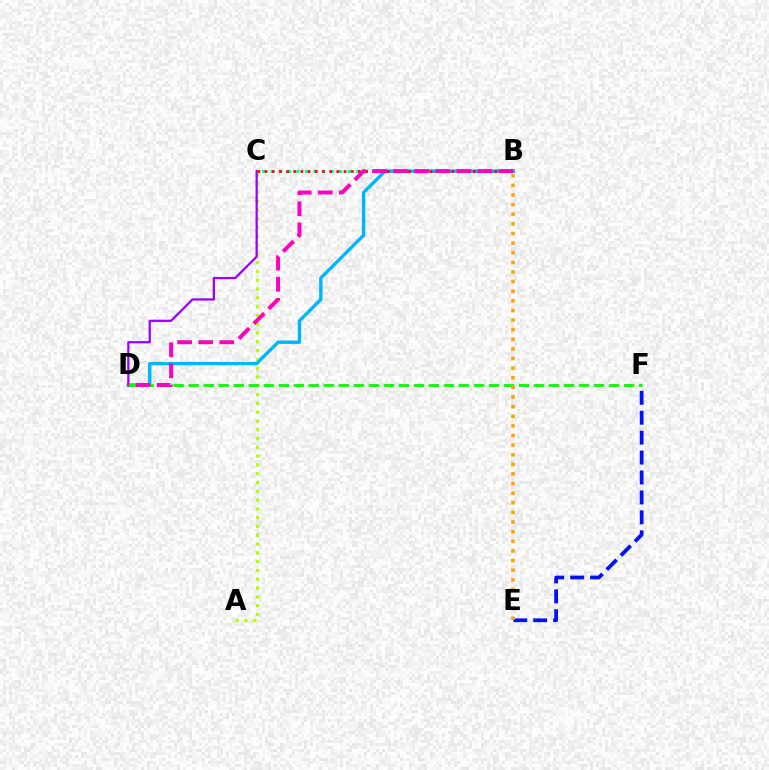{('A', 'C'): [{'color': '#b3ff00', 'line_style': 'dotted', 'thickness': 2.39}], ('E', 'F'): [{'color': '#0010ff', 'line_style': 'dashed', 'thickness': 2.71}], ('B', 'C'): [{'color': '#00ff9d', 'line_style': 'dotted', 'thickness': 2.33}, {'color': '#ff0000', 'line_style': 'dotted', 'thickness': 1.95}], ('B', 'D'): [{'color': '#00b5ff', 'line_style': 'solid', 'thickness': 2.43}, {'color': '#ff00bd', 'line_style': 'dashed', 'thickness': 2.86}], ('C', 'D'): [{'color': '#9b00ff', 'line_style': 'solid', 'thickness': 1.62}], ('D', 'F'): [{'color': '#08ff00', 'line_style': 'dashed', 'thickness': 2.04}], ('B', 'E'): [{'color': '#ffa500', 'line_style': 'dotted', 'thickness': 2.61}]}